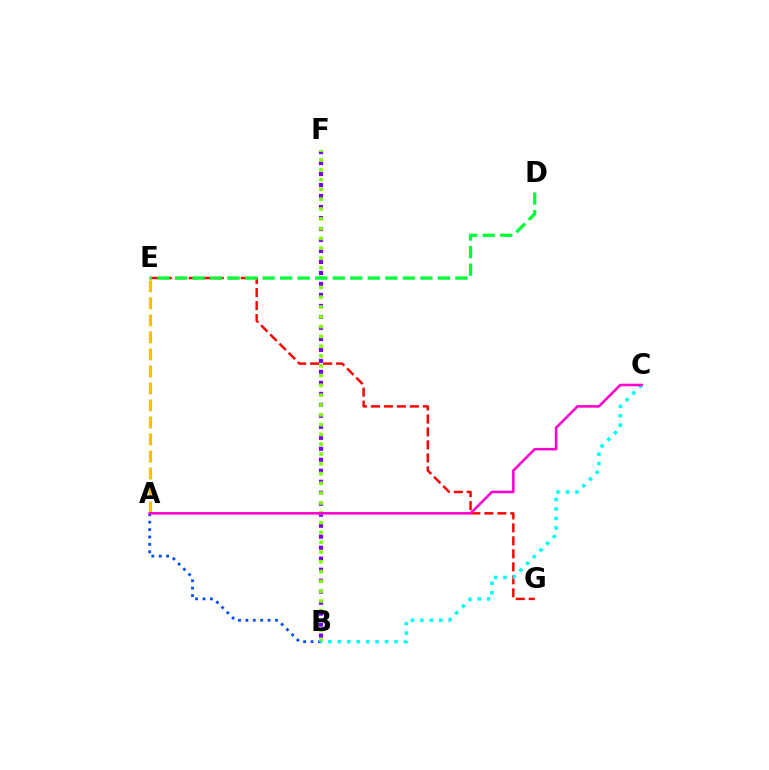{('B', 'F'): [{'color': '#7200ff', 'line_style': 'dotted', 'thickness': 2.99}, {'color': '#84ff00', 'line_style': 'dotted', 'thickness': 2.66}], ('A', 'B'): [{'color': '#004bff', 'line_style': 'dotted', 'thickness': 2.01}], ('E', 'G'): [{'color': '#ff0000', 'line_style': 'dashed', 'thickness': 1.77}], ('D', 'E'): [{'color': '#00ff39', 'line_style': 'dashed', 'thickness': 2.38}], ('B', 'C'): [{'color': '#00fff6', 'line_style': 'dotted', 'thickness': 2.57}], ('A', 'E'): [{'color': '#ffbd00', 'line_style': 'dashed', 'thickness': 2.31}], ('A', 'C'): [{'color': '#ff00cf', 'line_style': 'solid', 'thickness': 1.84}]}